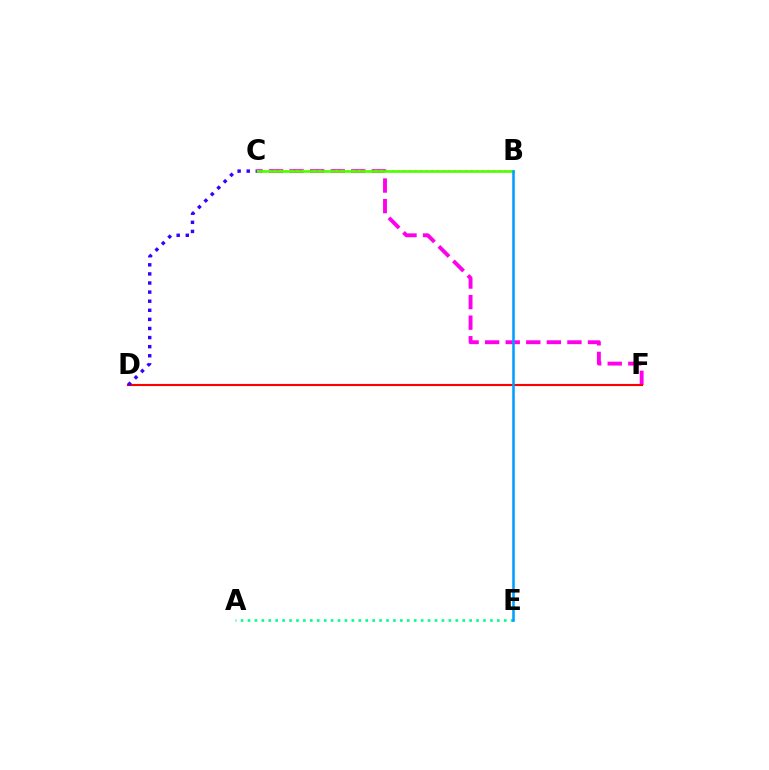{('C', 'F'): [{'color': '#ff00ed', 'line_style': 'dashed', 'thickness': 2.79}], ('A', 'E'): [{'color': '#00ff86', 'line_style': 'dotted', 'thickness': 1.88}], ('D', 'F'): [{'color': '#ff0000', 'line_style': 'solid', 'thickness': 1.53}], ('B', 'C'): [{'color': '#ffd500', 'line_style': 'dotted', 'thickness': 1.53}, {'color': '#4fff00', 'line_style': 'solid', 'thickness': 1.91}], ('C', 'D'): [{'color': '#3700ff', 'line_style': 'dotted', 'thickness': 2.47}], ('B', 'E'): [{'color': '#009eff', 'line_style': 'solid', 'thickness': 1.83}]}